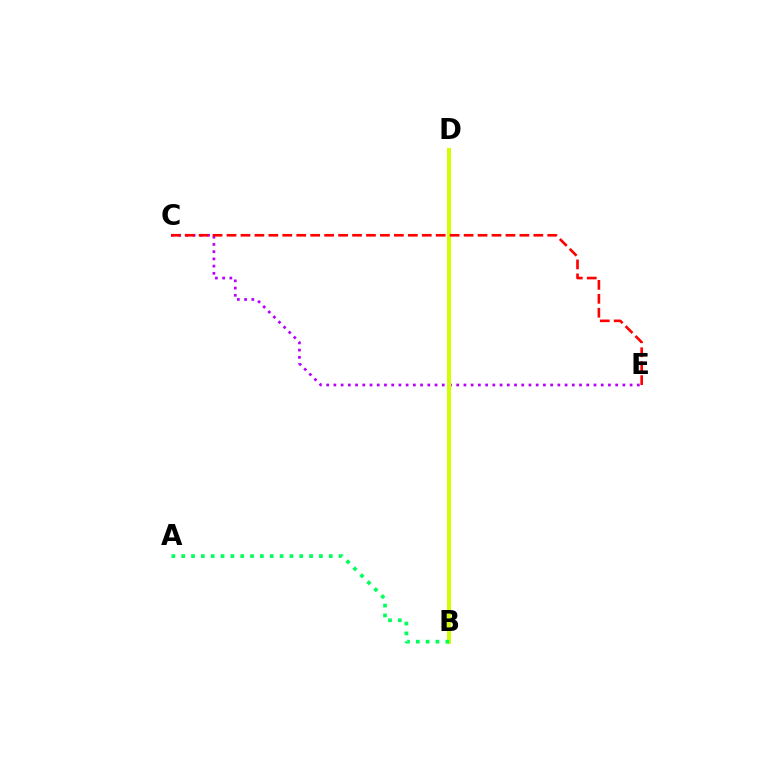{('C', 'E'): [{'color': '#b900ff', 'line_style': 'dotted', 'thickness': 1.96}, {'color': '#ff0000', 'line_style': 'dashed', 'thickness': 1.89}], ('B', 'D'): [{'color': '#0074ff', 'line_style': 'dotted', 'thickness': 2.55}, {'color': '#d1ff00', 'line_style': 'solid', 'thickness': 2.88}], ('A', 'B'): [{'color': '#00ff5c', 'line_style': 'dotted', 'thickness': 2.67}]}